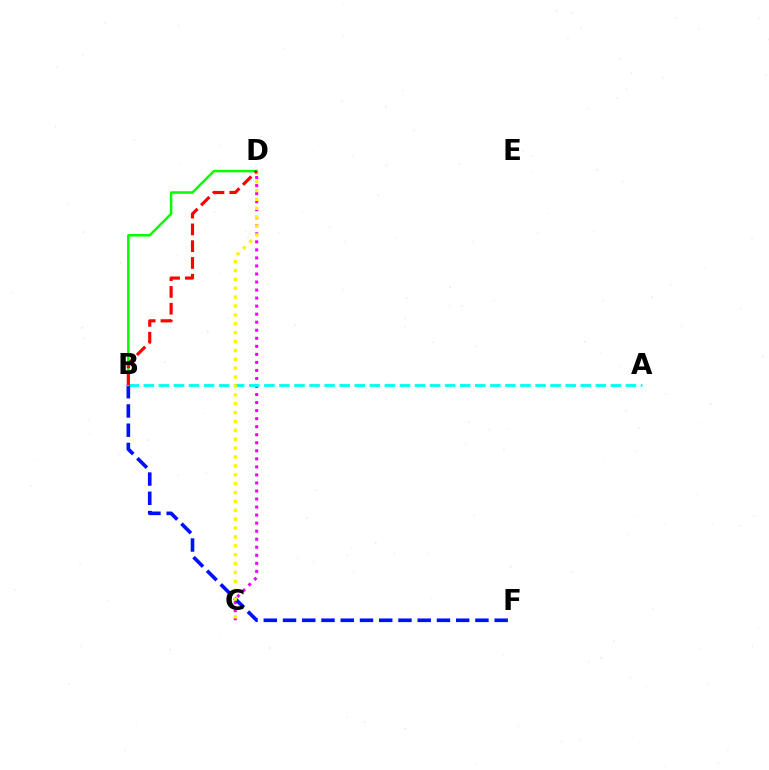{('C', 'D'): [{'color': '#ee00ff', 'line_style': 'dotted', 'thickness': 2.18}, {'color': '#fcf500', 'line_style': 'dotted', 'thickness': 2.41}], ('A', 'B'): [{'color': '#00fff6', 'line_style': 'dashed', 'thickness': 2.05}], ('B', 'F'): [{'color': '#0010ff', 'line_style': 'dashed', 'thickness': 2.61}], ('B', 'D'): [{'color': '#08ff00', 'line_style': 'solid', 'thickness': 1.83}, {'color': '#ff0000', 'line_style': 'dashed', 'thickness': 2.28}]}